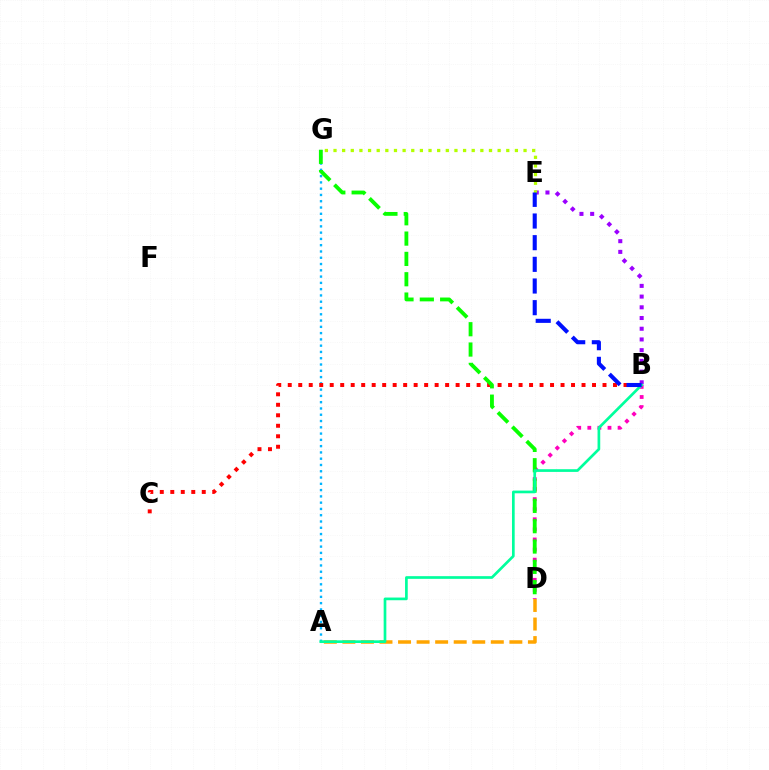{('B', 'E'): [{'color': '#9b00ff', 'line_style': 'dotted', 'thickness': 2.91}, {'color': '#0010ff', 'line_style': 'dashed', 'thickness': 2.94}], ('A', 'G'): [{'color': '#00b5ff', 'line_style': 'dotted', 'thickness': 1.71}], ('B', 'C'): [{'color': '#ff0000', 'line_style': 'dotted', 'thickness': 2.85}], ('B', 'D'): [{'color': '#ff00bd', 'line_style': 'dotted', 'thickness': 2.74}], ('E', 'G'): [{'color': '#b3ff00', 'line_style': 'dotted', 'thickness': 2.35}], ('A', 'D'): [{'color': '#ffa500', 'line_style': 'dashed', 'thickness': 2.52}], ('D', 'G'): [{'color': '#08ff00', 'line_style': 'dashed', 'thickness': 2.76}], ('A', 'B'): [{'color': '#00ff9d', 'line_style': 'solid', 'thickness': 1.94}]}